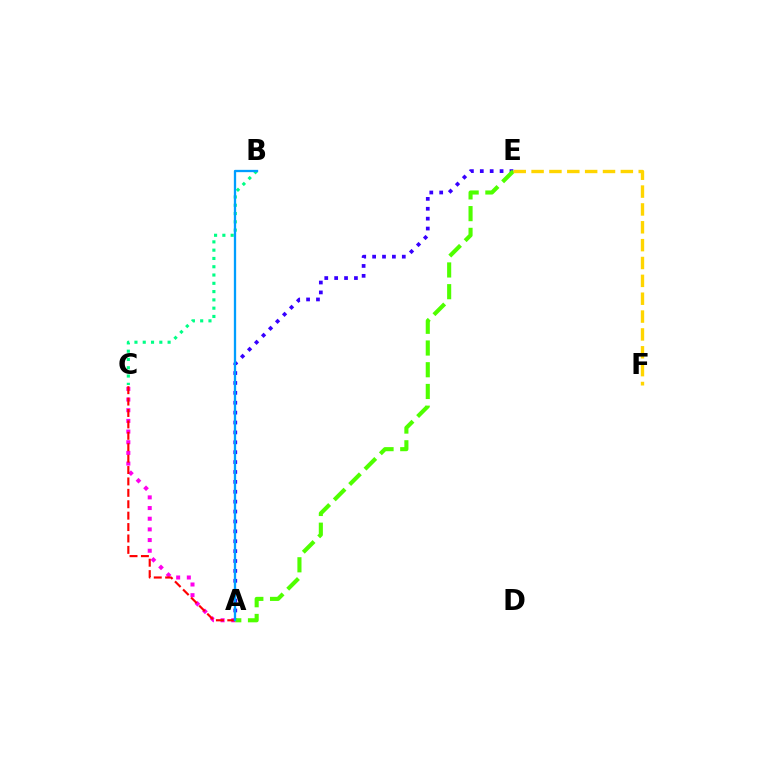{('A', 'E'): [{'color': '#3700ff', 'line_style': 'dotted', 'thickness': 2.69}, {'color': '#4fff00', 'line_style': 'dashed', 'thickness': 2.95}], ('B', 'C'): [{'color': '#00ff86', 'line_style': 'dotted', 'thickness': 2.25}], ('A', 'C'): [{'color': '#ff00ed', 'line_style': 'dotted', 'thickness': 2.9}, {'color': '#ff0000', 'line_style': 'dashed', 'thickness': 1.55}], ('A', 'B'): [{'color': '#009eff', 'line_style': 'solid', 'thickness': 1.66}], ('E', 'F'): [{'color': '#ffd500', 'line_style': 'dashed', 'thickness': 2.43}]}